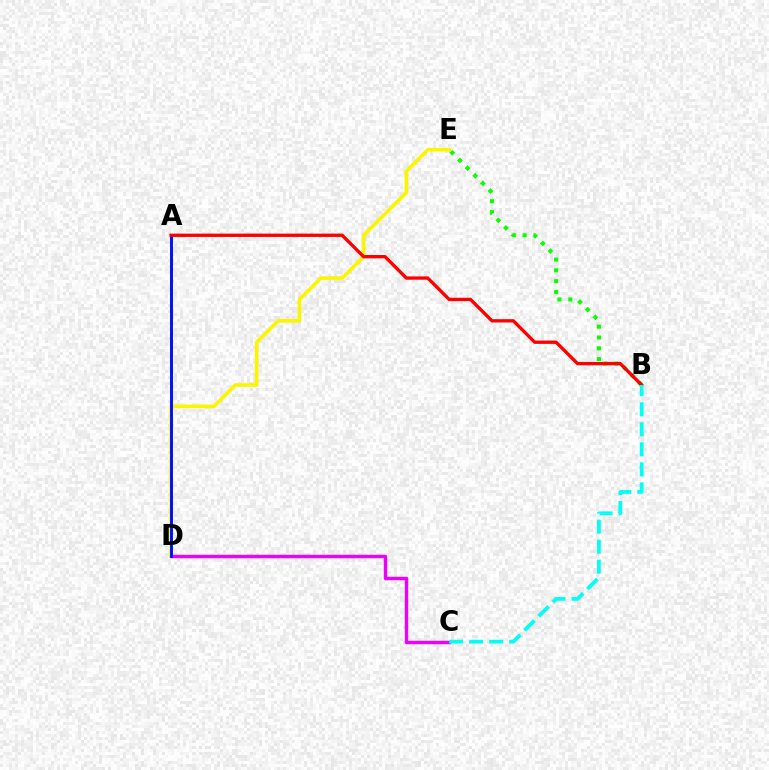{('C', 'D'): [{'color': '#ee00ff', 'line_style': 'solid', 'thickness': 2.46}], ('B', 'E'): [{'color': '#08ff00', 'line_style': 'dotted', 'thickness': 2.94}], ('D', 'E'): [{'color': '#fcf500', 'line_style': 'solid', 'thickness': 2.61}], ('A', 'D'): [{'color': '#0010ff', 'line_style': 'solid', 'thickness': 2.11}], ('A', 'B'): [{'color': '#ff0000', 'line_style': 'solid', 'thickness': 2.39}], ('B', 'C'): [{'color': '#00fff6', 'line_style': 'dashed', 'thickness': 2.72}]}